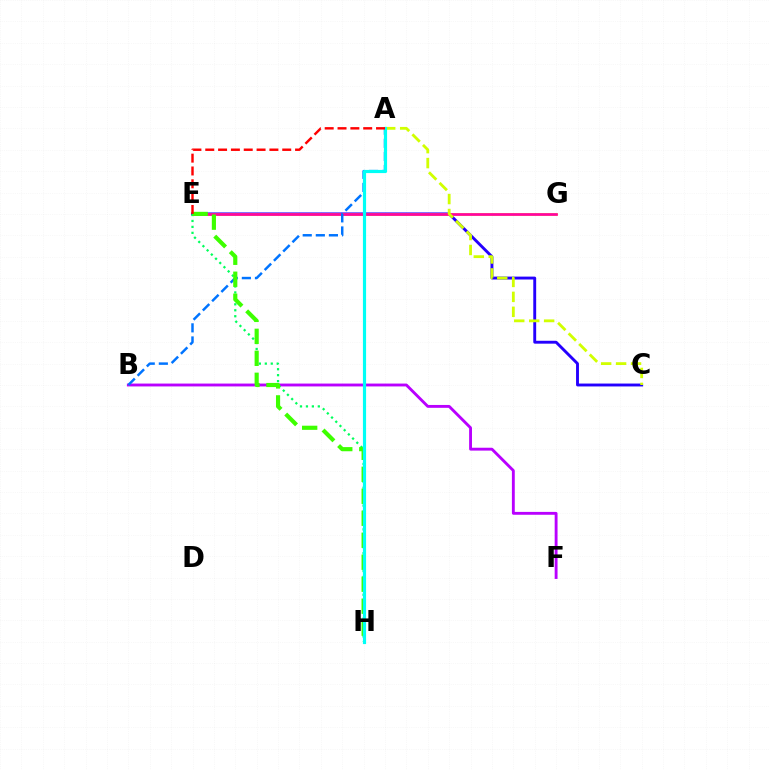{('C', 'E'): [{'color': '#2500ff', 'line_style': 'solid', 'thickness': 2.08}], ('B', 'F'): [{'color': '#b900ff', 'line_style': 'solid', 'thickness': 2.06}], ('E', 'G'): [{'color': '#ff9400', 'line_style': 'solid', 'thickness': 1.85}, {'color': '#ff00ac', 'line_style': 'solid', 'thickness': 1.8}], ('A', 'C'): [{'color': '#d1ff00', 'line_style': 'dashed', 'thickness': 2.03}], ('A', 'B'): [{'color': '#0074ff', 'line_style': 'dashed', 'thickness': 1.78}], ('E', 'H'): [{'color': '#00ff5c', 'line_style': 'dotted', 'thickness': 1.62}, {'color': '#3dff00', 'line_style': 'dashed', 'thickness': 2.99}], ('A', 'H'): [{'color': '#00fff6', 'line_style': 'solid', 'thickness': 2.28}], ('A', 'E'): [{'color': '#ff0000', 'line_style': 'dashed', 'thickness': 1.74}]}